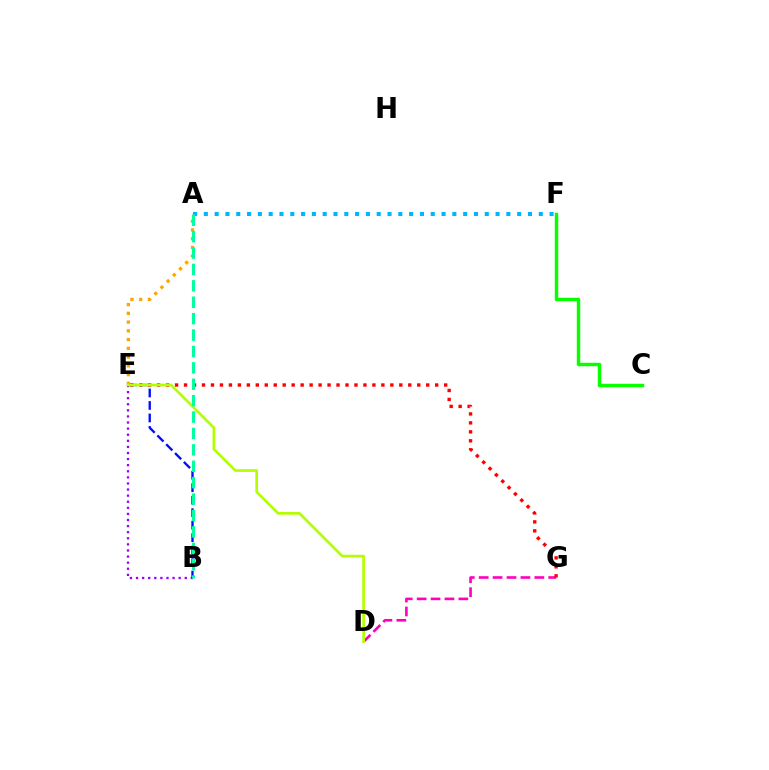{('B', 'E'): [{'color': '#9b00ff', 'line_style': 'dotted', 'thickness': 1.66}, {'color': '#0010ff', 'line_style': 'dashed', 'thickness': 1.7}], ('D', 'G'): [{'color': '#ff00bd', 'line_style': 'dashed', 'thickness': 1.89}], ('E', 'G'): [{'color': '#ff0000', 'line_style': 'dotted', 'thickness': 2.44}], ('C', 'F'): [{'color': '#08ff00', 'line_style': 'solid', 'thickness': 2.48}], ('A', 'E'): [{'color': '#ffa500', 'line_style': 'dotted', 'thickness': 2.38}], ('A', 'F'): [{'color': '#00b5ff', 'line_style': 'dotted', 'thickness': 2.94}], ('D', 'E'): [{'color': '#b3ff00', 'line_style': 'solid', 'thickness': 1.94}], ('A', 'B'): [{'color': '#00ff9d', 'line_style': 'dashed', 'thickness': 2.23}]}